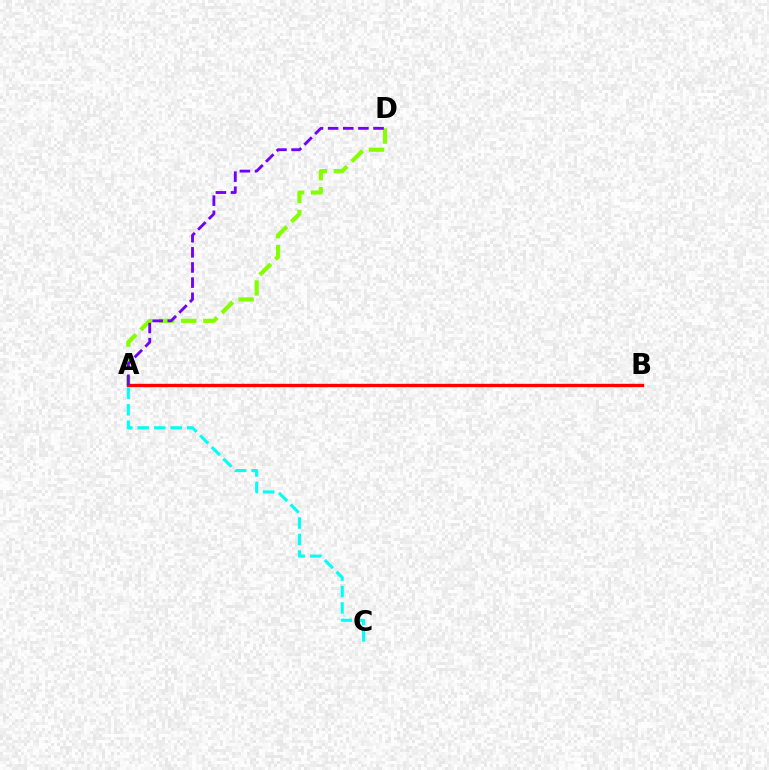{('A', 'D'): [{'color': '#84ff00', 'line_style': 'dashed', 'thickness': 3.0}, {'color': '#7200ff', 'line_style': 'dashed', 'thickness': 2.06}], ('A', 'C'): [{'color': '#00fff6', 'line_style': 'dashed', 'thickness': 2.23}], ('A', 'B'): [{'color': '#ff0000', 'line_style': 'solid', 'thickness': 2.42}]}